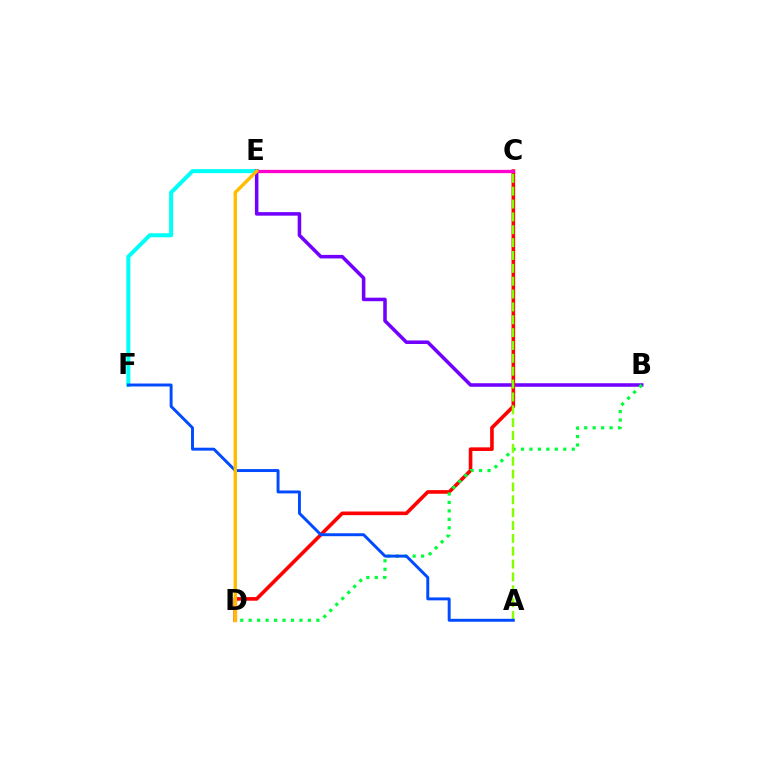{('E', 'F'): [{'color': '#00fff6', 'line_style': 'solid', 'thickness': 2.9}], ('B', 'E'): [{'color': '#7200ff', 'line_style': 'solid', 'thickness': 2.54}], ('C', 'D'): [{'color': '#ff0000', 'line_style': 'solid', 'thickness': 2.61}], ('B', 'D'): [{'color': '#00ff39', 'line_style': 'dotted', 'thickness': 2.3}], ('C', 'E'): [{'color': '#ff00cf', 'line_style': 'solid', 'thickness': 2.36}], ('A', 'C'): [{'color': '#84ff00', 'line_style': 'dashed', 'thickness': 1.75}], ('A', 'F'): [{'color': '#004bff', 'line_style': 'solid', 'thickness': 2.11}], ('D', 'E'): [{'color': '#ffbd00', 'line_style': 'solid', 'thickness': 2.47}]}